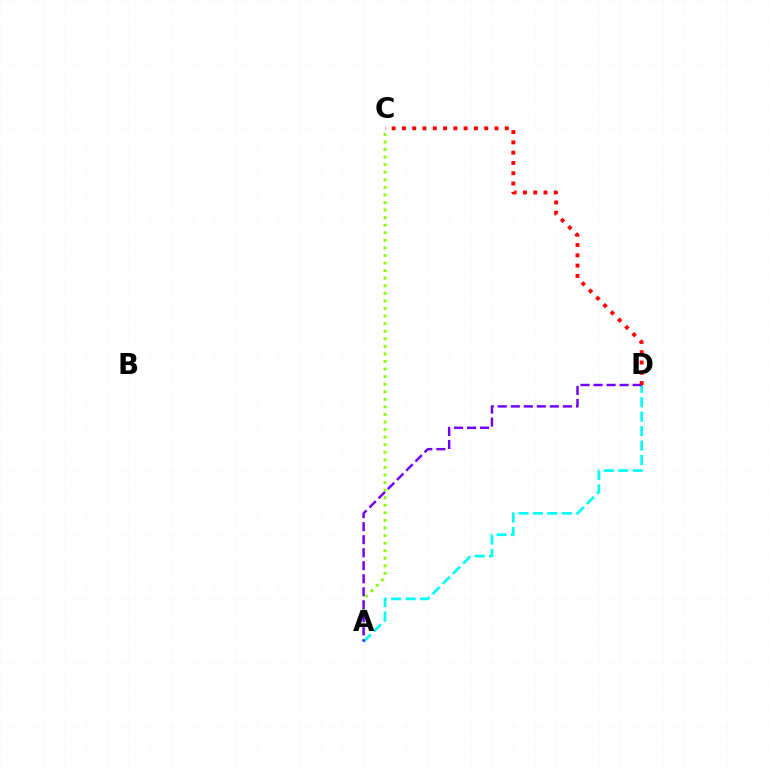{('A', 'C'): [{'color': '#84ff00', 'line_style': 'dotted', 'thickness': 2.06}], ('A', 'D'): [{'color': '#00fff6', 'line_style': 'dashed', 'thickness': 1.96}, {'color': '#7200ff', 'line_style': 'dashed', 'thickness': 1.77}], ('C', 'D'): [{'color': '#ff0000', 'line_style': 'dotted', 'thickness': 2.8}]}